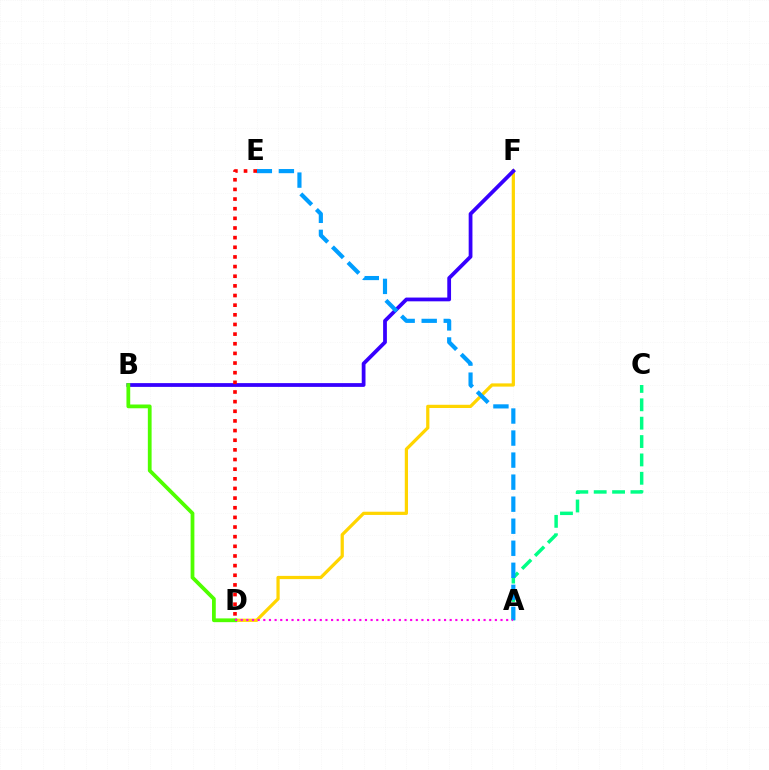{('D', 'F'): [{'color': '#ffd500', 'line_style': 'solid', 'thickness': 2.33}], ('A', 'C'): [{'color': '#00ff86', 'line_style': 'dashed', 'thickness': 2.5}], ('B', 'F'): [{'color': '#3700ff', 'line_style': 'solid', 'thickness': 2.71}], ('B', 'D'): [{'color': '#4fff00', 'line_style': 'solid', 'thickness': 2.71}], ('A', 'E'): [{'color': '#009eff', 'line_style': 'dashed', 'thickness': 2.99}], ('A', 'D'): [{'color': '#ff00ed', 'line_style': 'dotted', 'thickness': 1.53}], ('D', 'E'): [{'color': '#ff0000', 'line_style': 'dotted', 'thickness': 2.62}]}